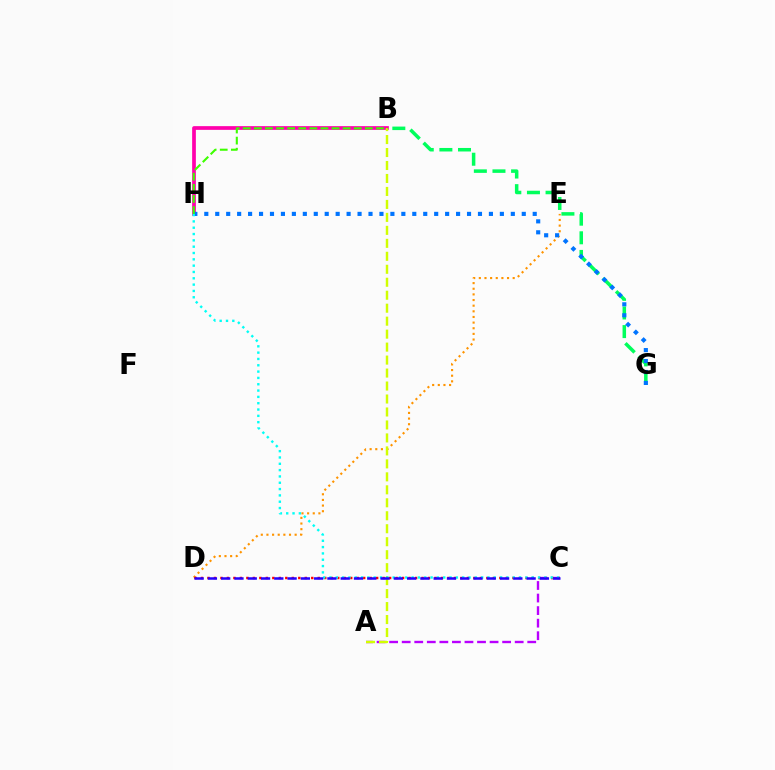{('A', 'C'): [{'color': '#b900ff', 'line_style': 'dashed', 'thickness': 1.71}], ('B', 'G'): [{'color': '#00ff5c', 'line_style': 'dashed', 'thickness': 2.53}], ('B', 'H'): [{'color': '#ff00ac', 'line_style': 'solid', 'thickness': 2.68}, {'color': '#3dff00', 'line_style': 'dashed', 'thickness': 1.51}], ('D', 'E'): [{'color': '#ff9400', 'line_style': 'dotted', 'thickness': 1.53}], ('G', 'H'): [{'color': '#0074ff', 'line_style': 'dotted', 'thickness': 2.97}], ('C', 'D'): [{'color': '#ff0000', 'line_style': 'dotted', 'thickness': 1.76}, {'color': '#2500ff', 'line_style': 'dashed', 'thickness': 1.8}], ('A', 'B'): [{'color': '#d1ff00', 'line_style': 'dashed', 'thickness': 1.76}], ('C', 'H'): [{'color': '#00fff6', 'line_style': 'dotted', 'thickness': 1.72}]}